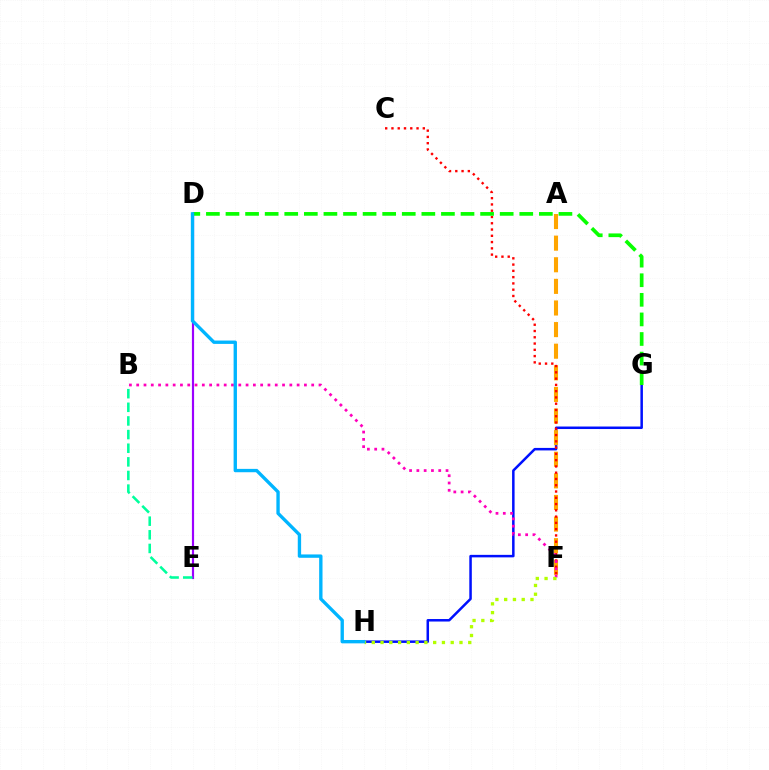{('G', 'H'): [{'color': '#0010ff', 'line_style': 'solid', 'thickness': 1.81}], ('A', 'F'): [{'color': '#ffa500', 'line_style': 'dashed', 'thickness': 2.94}], ('D', 'E'): [{'color': '#9b00ff', 'line_style': 'solid', 'thickness': 1.57}], ('C', 'F'): [{'color': '#ff0000', 'line_style': 'dotted', 'thickness': 1.7}], ('B', 'E'): [{'color': '#00ff9d', 'line_style': 'dashed', 'thickness': 1.85}], ('B', 'F'): [{'color': '#ff00bd', 'line_style': 'dotted', 'thickness': 1.98}], ('D', 'G'): [{'color': '#08ff00', 'line_style': 'dashed', 'thickness': 2.66}], ('F', 'H'): [{'color': '#b3ff00', 'line_style': 'dotted', 'thickness': 2.38}], ('D', 'H'): [{'color': '#00b5ff', 'line_style': 'solid', 'thickness': 2.41}]}